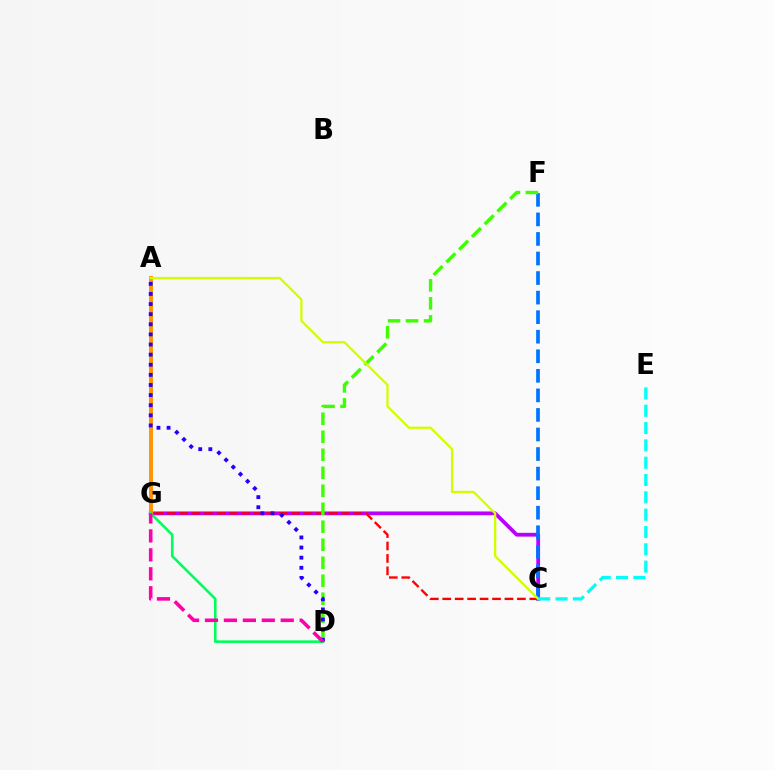{('C', 'G'): [{'color': '#b900ff', 'line_style': 'solid', 'thickness': 2.71}, {'color': '#ff0000', 'line_style': 'dashed', 'thickness': 1.69}], ('C', 'F'): [{'color': '#0074ff', 'line_style': 'dashed', 'thickness': 2.66}], ('A', 'G'): [{'color': '#ff9400', 'line_style': 'solid', 'thickness': 2.83}], ('D', 'F'): [{'color': '#3dff00', 'line_style': 'dashed', 'thickness': 2.44}], ('A', 'C'): [{'color': '#d1ff00', 'line_style': 'solid', 'thickness': 1.65}], ('D', 'G'): [{'color': '#00ff5c', 'line_style': 'solid', 'thickness': 1.87}, {'color': '#ff00ac', 'line_style': 'dashed', 'thickness': 2.57}], ('A', 'D'): [{'color': '#2500ff', 'line_style': 'dotted', 'thickness': 2.75}], ('C', 'E'): [{'color': '#00fff6', 'line_style': 'dashed', 'thickness': 2.35}]}